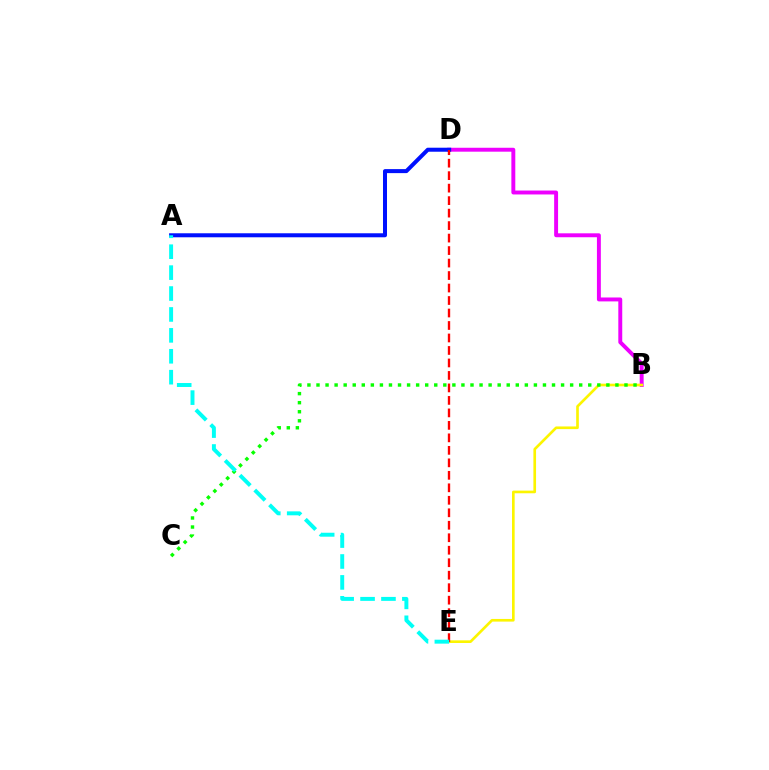{('B', 'D'): [{'color': '#ee00ff', 'line_style': 'solid', 'thickness': 2.82}], ('B', 'E'): [{'color': '#fcf500', 'line_style': 'solid', 'thickness': 1.91}], ('A', 'D'): [{'color': '#0010ff', 'line_style': 'solid', 'thickness': 2.89}], ('D', 'E'): [{'color': '#ff0000', 'line_style': 'dashed', 'thickness': 1.7}], ('B', 'C'): [{'color': '#08ff00', 'line_style': 'dotted', 'thickness': 2.46}], ('A', 'E'): [{'color': '#00fff6', 'line_style': 'dashed', 'thickness': 2.84}]}